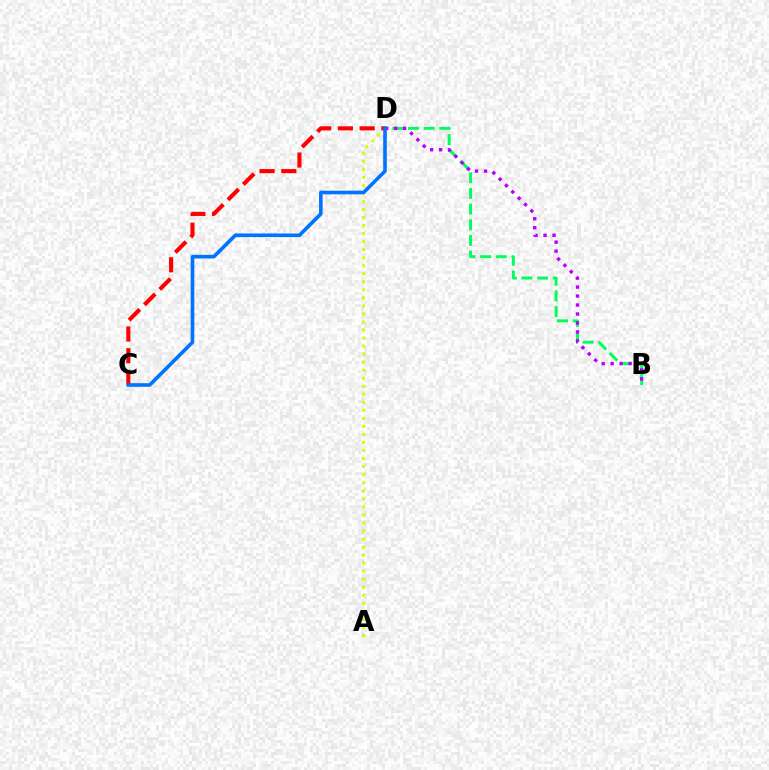{('A', 'D'): [{'color': '#d1ff00', 'line_style': 'dotted', 'thickness': 2.18}], ('B', 'D'): [{'color': '#00ff5c', 'line_style': 'dashed', 'thickness': 2.13}, {'color': '#b900ff', 'line_style': 'dotted', 'thickness': 2.44}], ('C', 'D'): [{'color': '#ff0000', 'line_style': 'dashed', 'thickness': 2.95}, {'color': '#0074ff', 'line_style': 'solid', 'thickness': 2.61}]}